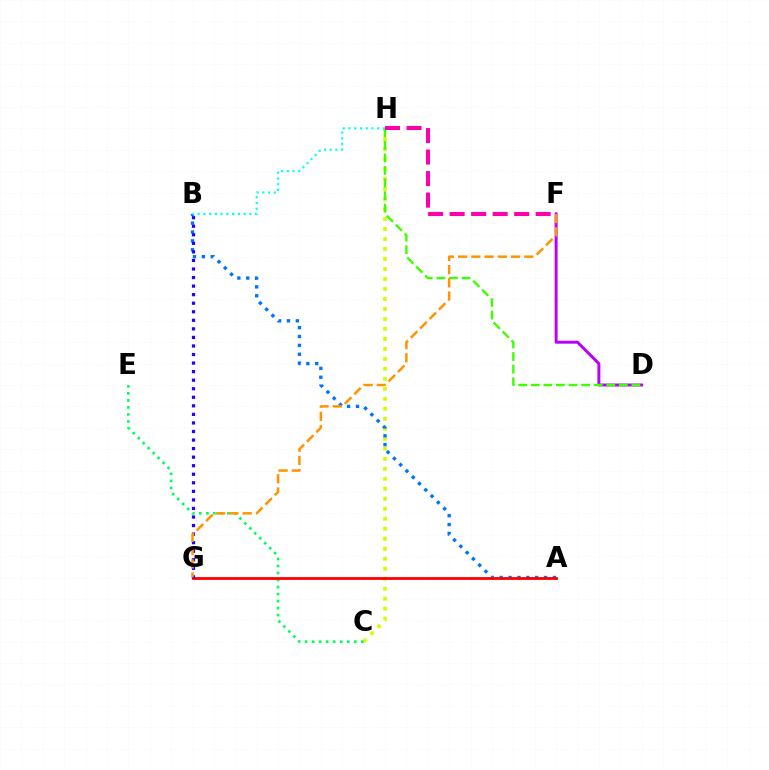{('C', 'H'): [{'color': '#d1ff00', 'line_style': 'dotted', 'thickness': 2.71}], ('A', 'B'): [{'color': '#0074ff', 'line_style': 'dotted', 'thickness': 2.41}], ('D', 'F'): [{'color': '#b900ff', 'line_style': 'solid', 'thickness': 2.12}], ('C', 'E'): [{'color': '#00ff5c', 'line_style': 'dotted', 'thickness': 1.91}], ('D', 'H'): [{'color': '#3dff00', 'line_style': 'dashed', 'thickness': 1.71}], ('A', 'G'): [{'color': '#ff0000', 'line_style': 'solid', 'thickness': 2.02}], ('B', 'G'): [{'color': '#2500ff', 'line_style': 'dotted', 'thickness': 2.32}], ('F', 'G'): [{'color': '#ff9400', 'line_style': 'dashed', 'thickness': 1.8}], ('B', 'H'): [{'color': '#00fff6', 'line_style': 'dotted', 'thickness': 1.56}], ('F', 'H'): [{'color': '#ff00ac', 'line_style': 'dashed', 'thickness': 2.92}]}